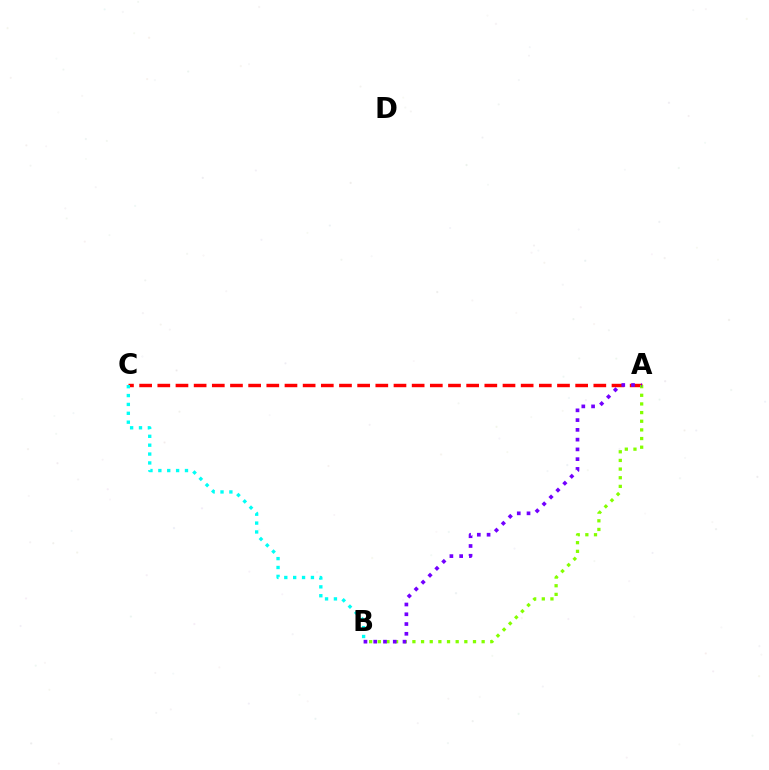{('A', 'C'): [{'color': '#ff0000', 'line_style': 'dashed', 'thickness': 2.47}], ('A', 'B'): [{'color': '#84ff00', 'line_style': 'dotted', 'thickness': 2.35}, {'color': '#7200ff', 'line_style': 'dotted', 'thickness': 2.65}], ('B', 'C'): [{'color': '#00fff6', 'line_style': 'dotted', 'thickness': 2.41}]}